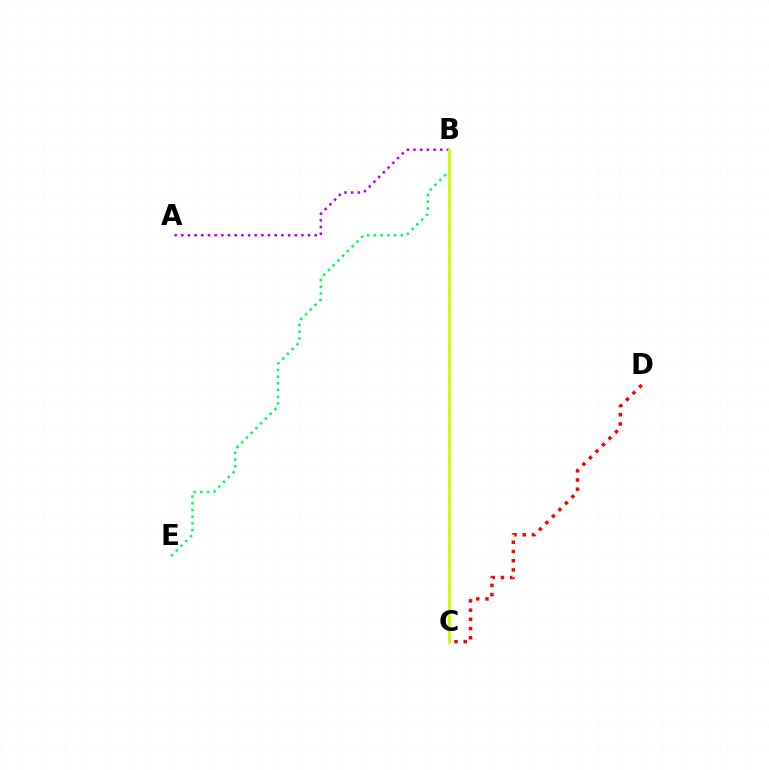{('B', 'C'): [{'color': '#0074ff', 'line_style': 'dashed', 'thickness': 2.04}, {'color': '#d1ff00', 'line_style': 'solid', 'thickness': 2.11}], ('A', 'B'): [{'color': '#b900ff', 'line_style': 'dotted', 'thickness': 1.81}], ('C', 'D'): [{'color': '#ff0000', 'line_style': 'dotted', 'thickness': 2.5}], ('B', 'E'): [{'color': '#00ff5c', 'line_style': 'dotted', 'thickness': 1.82}]}